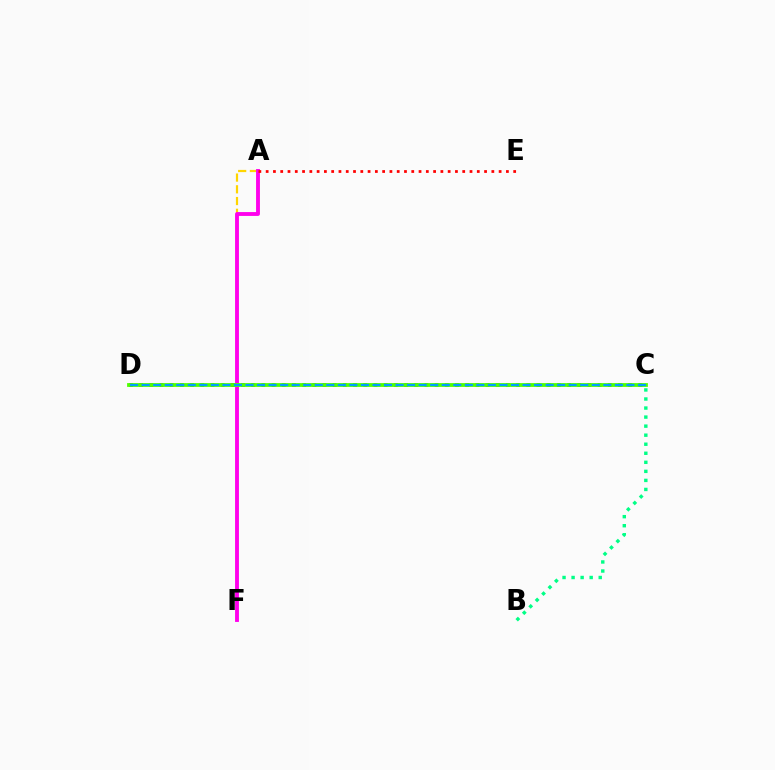{('B', 'C'): [{'color': '#00ff86', 'line_style': 'dotted', 'thickness': 2.46}], ('A', 'F'): [{'color': '#ffd500', 'line_style': 'dashed', 'thickness': 1.59}, {'color': '#ff00ed', 'line_style': 'solid', 'thickness': 2.78}], ('C', 'D'): [{'color': '#3700ff', 'line_style': 'dotted', 'thickness': 2.77}, {'color': '#4fff00', 'line_style': 'solid', 'thickness': 2.74}, {'color': '#009eff', 'line_style': 'dashed', 'thickness': 1.57}], ('A', 'E'): [{'color': '#ff0000', 'line_style': 'dotted', 'thickness': 1.98}]}